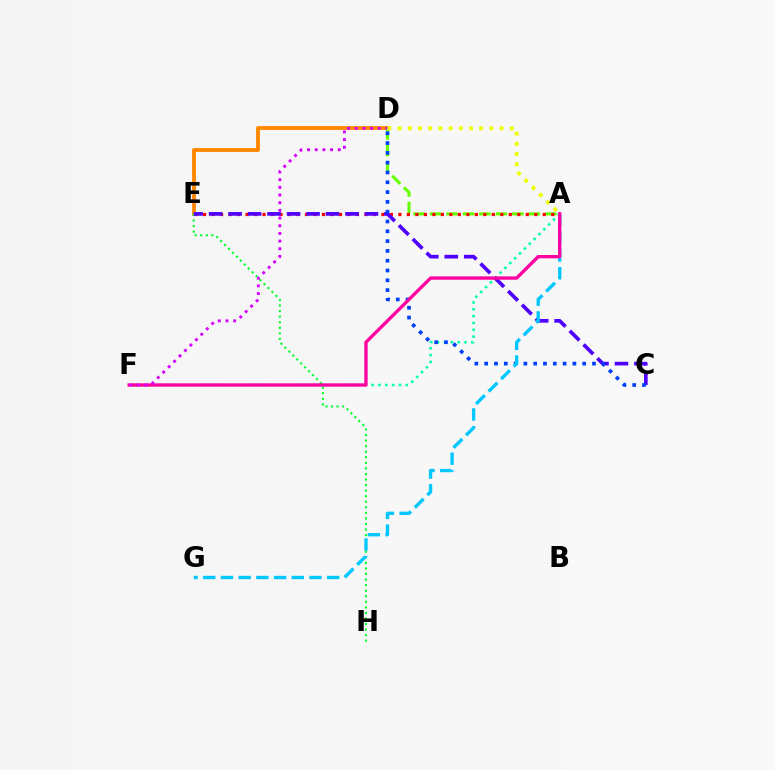{('D', 'E'): [{'color': '#ff8800', 'line_style': 'solid', 'thickness': 2.78}], ('A', 'F'): [{'color': '#00ffaf', 'line_style': 'dotted', 'thickness': 1.86}, {'color': '#ff00a0', 'line_style': 'solid', 'thickness': 2.4}], ('A', 'D'): [{'color': '#66ff00', 'line_style': 'dashed', 'thickness': 2.24}, {'color': '#eeff00', 'line_style': 'dotted', 'thickness': 2.77}], ('A', 'E'): [{'color': '#ff0000', 'line_style': 'dotted', 'thickness': 2.31}], ('E', 'H'): [{'color': '#00ff27', 'line_style': 'dotted', 'thickness': 1.51}], ('C', 'E'): [{'color': '#4f00ff', 'line_style': 'dashed', 'thickness': 2.65}], ('C', 'D'): [{'color': '#003fff', 'line_style': 'dotted', 'thickness': 2.66}], ('A', 'G'): [{'color': '#00c7ff', 'line_style': 'dashed', 'thickness': 2.41}], ('D', 'F'): [{'color': '#d600ff', 'line_style': 'dotted', 'thickness': 2.09}]}